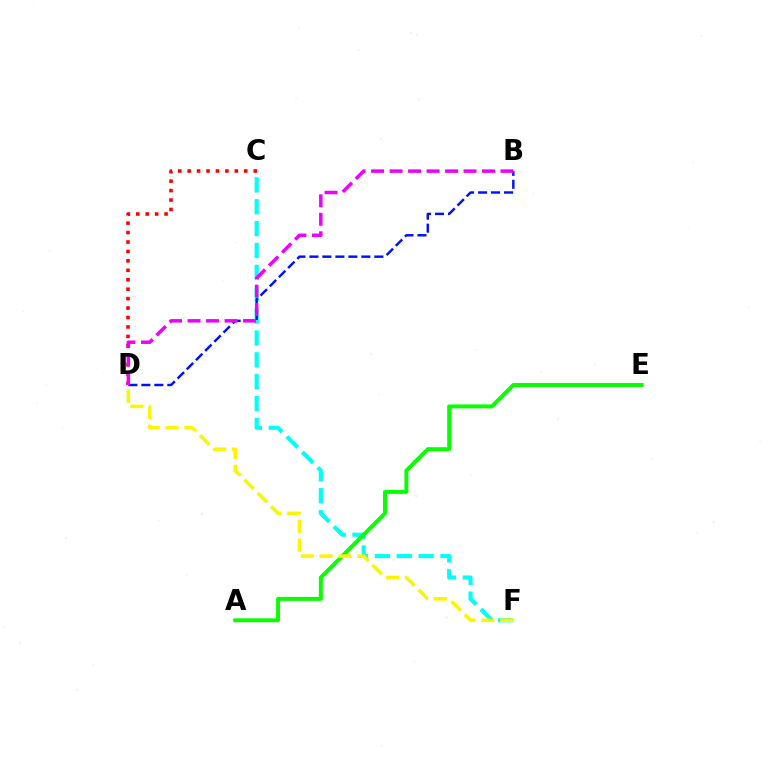{('C', 'F'): [{'color': '#00fff6', 'line_style': 'dashed', 'thickness': 2.97}], ('B', 'D'): [{'color': '#0010ff', 'line_style': 'dashed', 'thickness': 1.76}, {'color': '#ee00ff', 'line_style': 'dashed', 'thickness': 2.51}], ('C', 'D'): [{'color': '#ff0000', 'line_style': 'dotted', 'thickness': 2.56}], ('A', 'E'): [{'color': '#08ff00', 'line_style': 'solid', 'thickness': 2.83}], ('D', 'F'): [{'color': '#fcf500', 'line_style': 'dashed', 'thickness': 2.56}]}